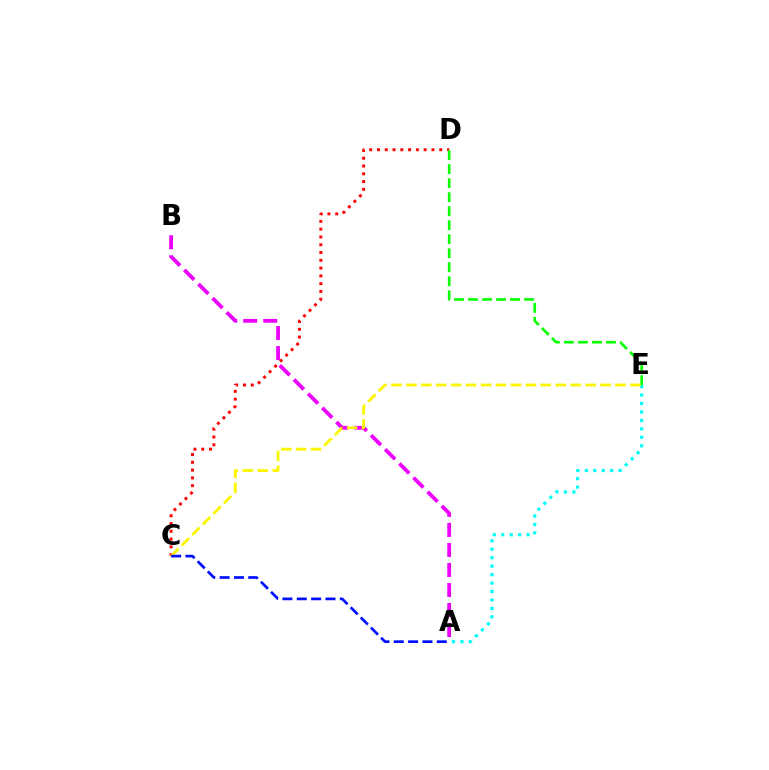{('A', 'E'): [{'color': '#00fff6', 'line_style': 'dotted', 'thickness': 2.3}], ('C', 'D'): [{'color': '#ff0000', 'line_style': 'dotted', 'thickness': 2.11}], ('D', 'E'): [{'color': '#08ff00', 'line_style': 'dashed', 'thickness': 1.9}], ('A', 'B'): [{'color': '#ee00ff', 'line_style': 'dashed', 'thickness': 2.72}], ('C', 'E'): [{'color': '#fcf500', 'line_style': 'dashed', 'thickness': 2.03}], ('A', 'C'): [{'color': '#0010ff', 'line_style': 'dashed', 'thickness': 1.95}]}